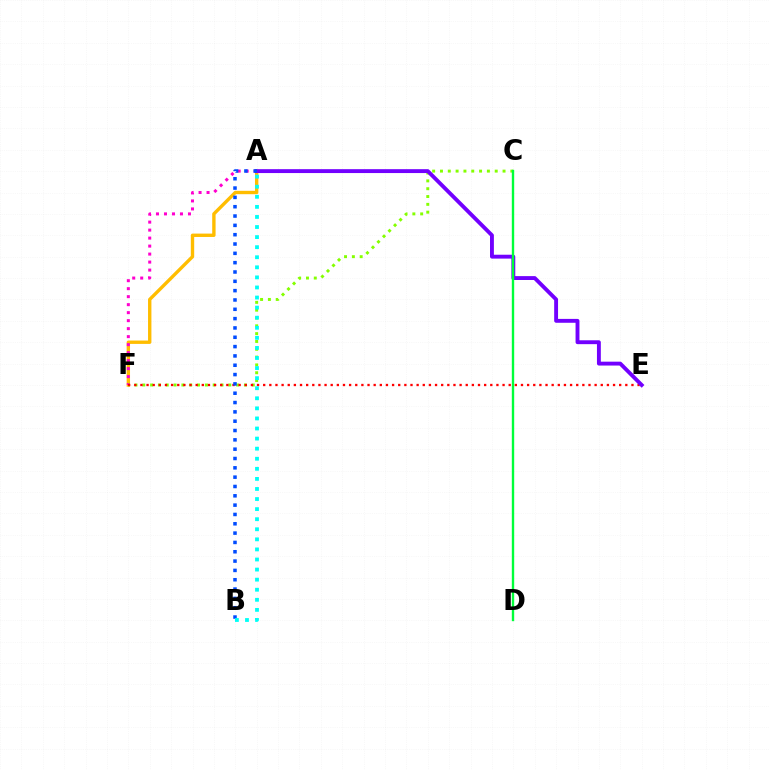{('A', 'F'): [{'color': '#ffbd00', 'line_style': 'solid', 'thickness': 2.43}, {'color': '#ff00cf', 'line_style': 'dotted', 'thickness': 2.17}], ('C', 'F'): [{'color': '#84ff00', 'line_style': 'dotted', 'thickness': 2.13}], ('E', 'F'): [{'color': '#ff0000', 'line_style': 'dotted', 'thickness': 1.67}], ('A', 'E'): [{'color': '#7200ff', 'line_style': 'solid', 'thickness': 2.79}], ('A', 'B'): [{'color': '#004bff', 'line_style': 'dotted', 'thickness': 2.53}, {'color': '#00fff6', 'line_style': 'dotted', 'thickness': 2.74}], ('C', 'D'): [{'color': '#00ff39', 'line_style': 'solid', 'thickness': 1.71}]}